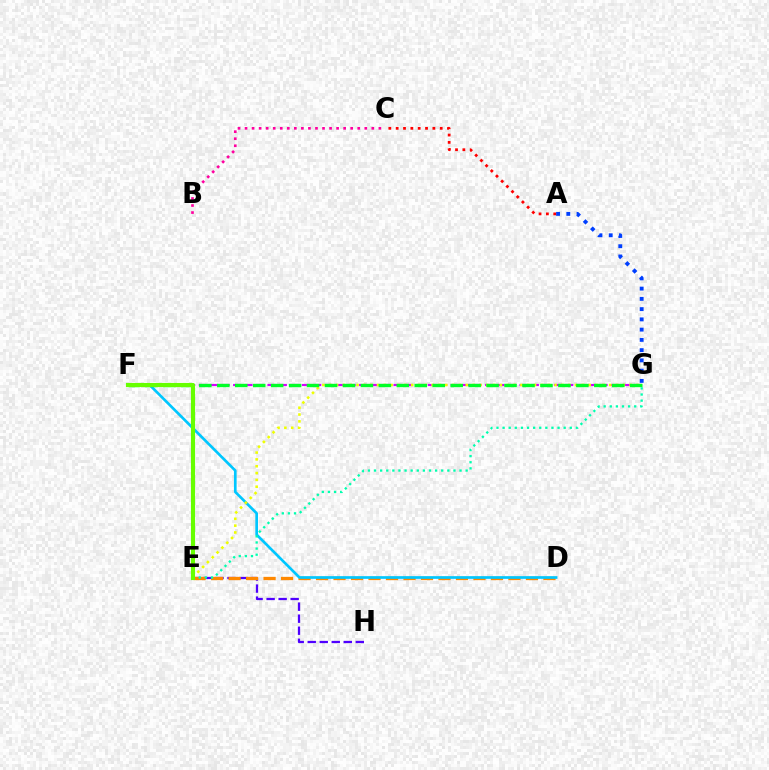{('E', 'H'): [{'color': '#4f00ff', 'line_style': 'dashed', 'thickness': 1.63}], ('D', 'E'): [{'color': '#ff8800', 'line_style': 'dashed', 'thickness': 2.38}], ('D', 'F'): [{'color': '#00c7ff', 'line_style': 'solid', 'thickness': 1.93}], ('F', 'G'): [{'color': '#d600ff', 'line_style': 'dashed', 'thickness': 1.56}, {'color': '#00ff27', 'line_style': 'dashed', 'thickness': 2.44}], ('E', 'G'): [{'color': '#eeff00', 'line_style': 'dotted', 'thickness': 1.86}, {'color': '#00ffaf', 'line_style': 'dotted', 'thickness': 1.66}], ('A', 'G'): [{'color': '#003fff', 'line_style': 'dotted', 'thickness': 2.79}], ('B', 'C'): [{'color': '#ff00a0', 'line_style': 'dotted', 'thickness': 1.91}], ('A', 'C'): [{'color': '#ff0000', 'line_style': 'dotted', 'thickness': 1.99}], ('E', 'F'): [{'color': '#66ff00', 'line_style': 'solid', 'thickness': 2.97}]}